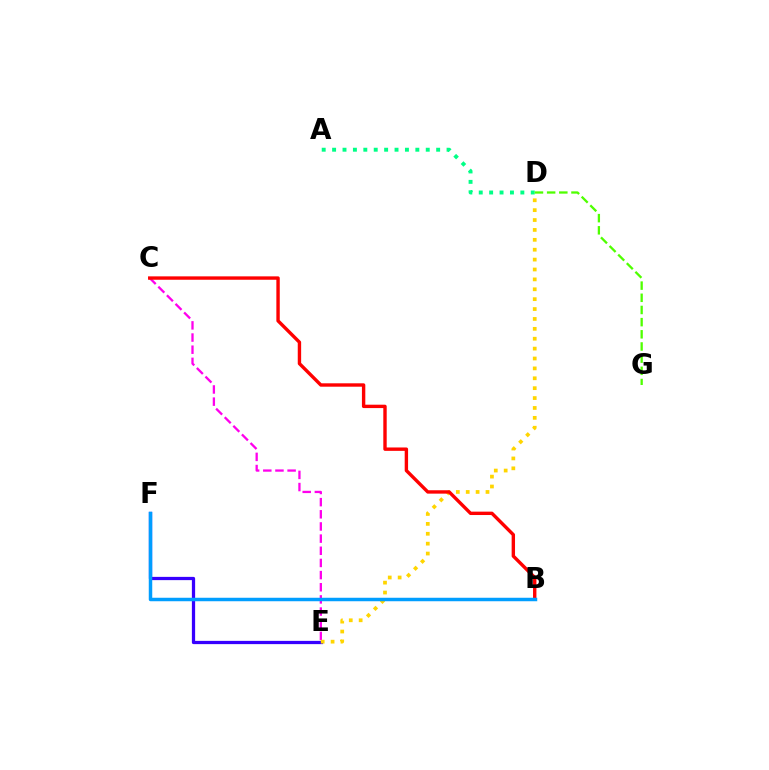{('A', 'D'): [{'color': '#00ff86', 'line_style': 'dotted', 'thickness': 2.83}], ('C', 'E'): [{'color': '#ff00ed', 'line_style': 'dashed', 'thickness': 1.65}], ('E', 'F'): [{'color': '#3700ff', 'line_style': 'solid', 'thickness': 2.34}], ('D', 'E'): [{'color': '#ffd500', 'line_style': 'dotted', 'thickness': 2.69}], ('B', 'C'): [{'color': '#ff0000', 'line_style': 'solid', 'thickness': 2.44}], ('B', 'F'): [{'color': '#009eff', 'line_style': 'solid', 'thickness': 2.5}], ('D', 'G'): [{'color': '#4fff00', 'line_style': 'dashed', 'thickness': 1.65}]}